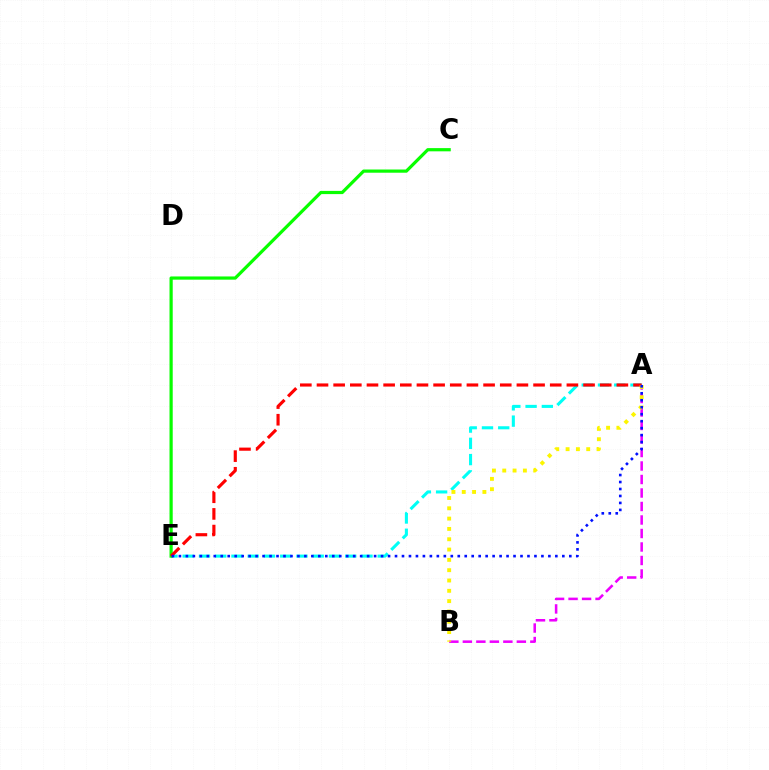{('A', 'B'): [{'color': '#ee00ff', 'line_style': 'dashed', 'thickness': 1.83}, {'color': '#fcf500', 'line_style': 'dotted', 'thickness': 2.8}], ('A', 'E'): [{'color': '#00fff6', 'line_style': 'dashed', 'thickness': 2.21}, {'color': '#ff0000', 'line_style': 'dashed', 'thickness': 2.26}, {'color': '#0010ff', 'line_style': 'dotted', 'thickness': 1.89}], ('C', 'E'): [{'color': '#08ff00', 'line_style': 'solid', 'thickness': 2.31}]}